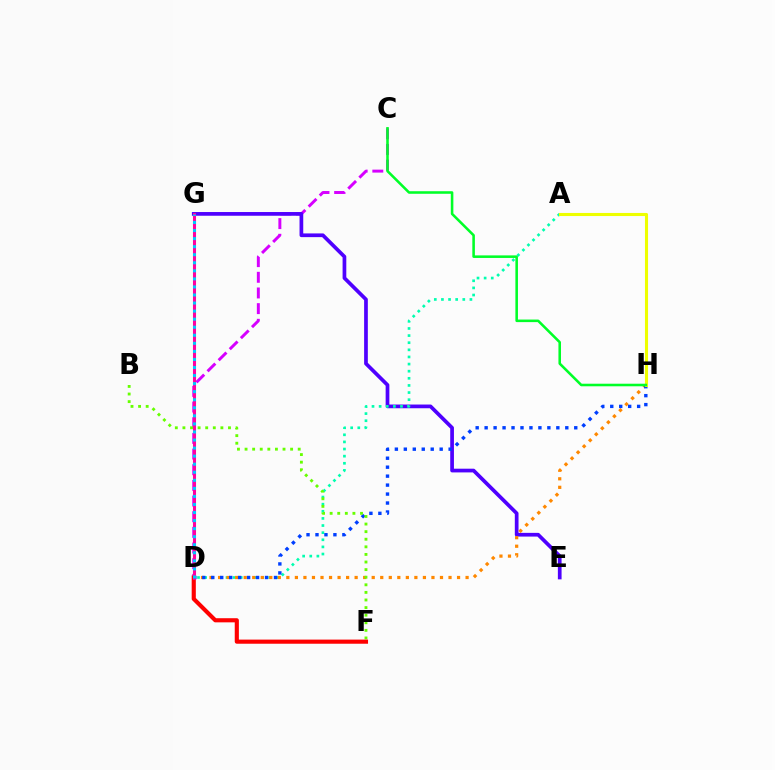{('C', 'D'): [{'color': '#d600ff', 'line_style': 'dashed', 'thickness': 2.13}], ('E', 'G'): [{'color': '#4f00ff', 'line_style': 'solid', 'thickness': 2.67}], ('A', 'D'): [{'color': '#00ffaf', 'line_style': 'dotted', 'thickness': 1.93}], ('D', 'H'): [{'color': '#ff8800', 'line_style': 'dotted', 'thickness': 2.32}, {'color': '#003fff', 'line_style': 'dotted', 'thickness': 2.44}], ('B', 'F'): [{'color': '#66ff00', 'line_style': 'dotted', 'thickness': 2.06}], ('D', 'F'): [{'color': '#ff0000', 'line_style': 'solid', 'thickness': 2.97}], ('D', 'G'): [{'color': '#ff00a0', 'line_style': 'solid', 'thickness': 2.2}, {'color': '#00c7ff', 'line_style': 'dotted', 'thickness': 2.19}], ('A', 'H'): [{'color': '#eeff00', 'line_style': 'solid', 'thickness': 2.22}], ('C', 'H'): [{'color': '#00ff27', 'line_style': 'solid', 'thickness': 1.84}]}